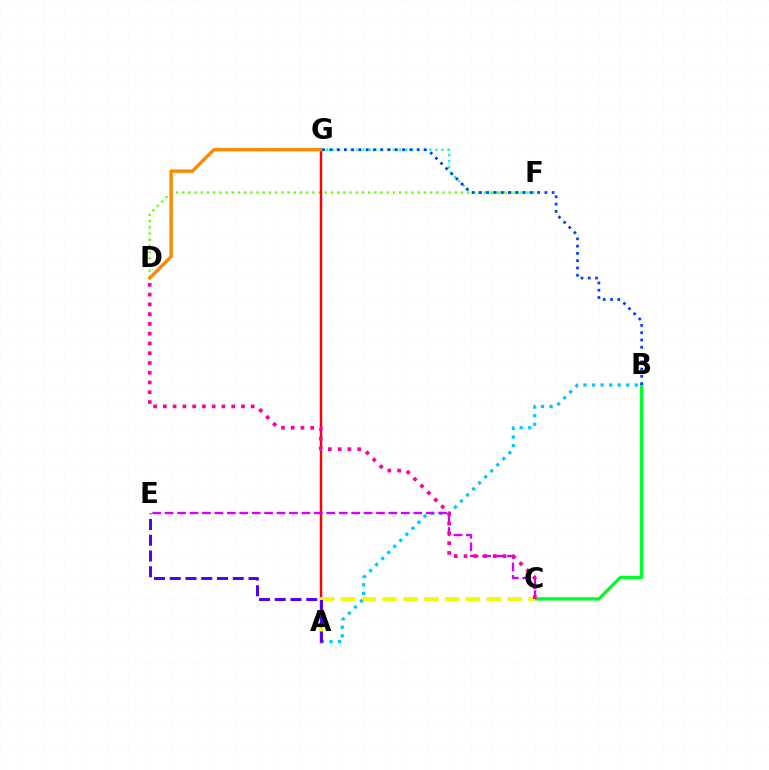{('D', 'F'): [{'color': '#66ff00', 'line_style': 'dotted', 'thickness': 1.68}], ('F', 'G'): [{'color': '#00ffaf', 'line_style': 'dotted', 'thickness': 1.65}], ('B', 'C'): [{'color': '#00ff27', 'line_style': 'solid', 'thickness': 2.38}], ('A', 'G'): [{'color': '#ff0000', 'line_style': 'solid', 'thickness': 1.74}], ('A', 'C'): [{'color': '#eeff00', 'line_style': 'dashed', 'thickness': 2.83}], ('A', 'B'): [{'color': '#00c7ff', 'line_style': 'dotted', 'thickness': 2.32}], ('C', 'E'): [{'color': '#d600ff', 'line_style': 'dashed', 'thickness': 1.69}], ('D', 'G'): [{'color': '#ff8800', 'line_style': 'solid', 'thickness': 2.43}], ('A', 'E'): [{'color': '#4f00ff', 'line_style': 'dashed', 'thickness': 2.14}], ('C', 'D'): [{'color': '#ff00a0', 'line_style': 'dotted', 'thickness': 2.65}], ('B', 'G'): [{'color': '#003fff', 'line_style': 'dotted', 'thickness': 1.98}]}